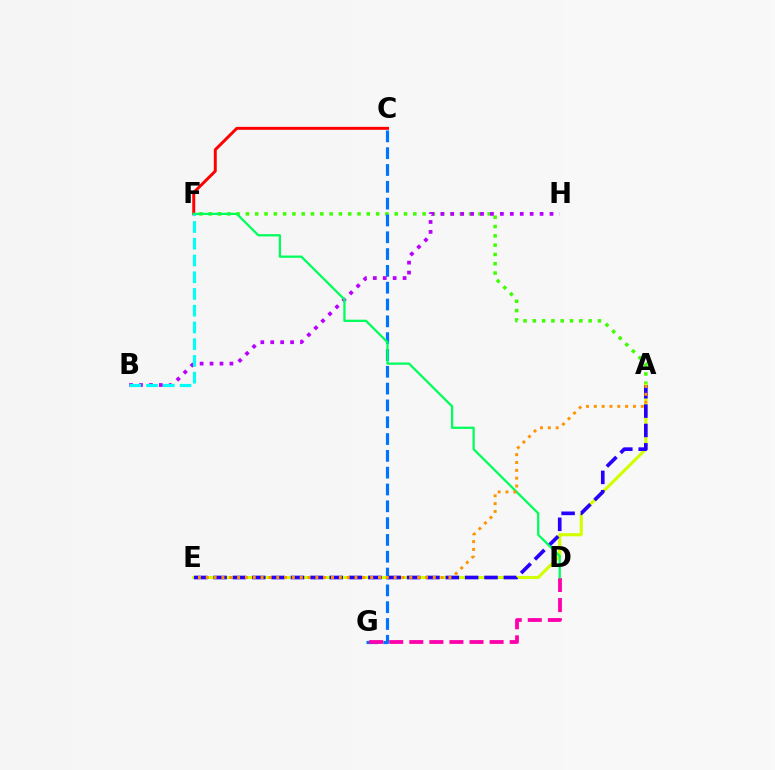{('A', 'F'): [{'color': '#3dff00', 'line_style': 'dotted', 'thickness': 2.53}], ('C', 'G'): [{'color': '#0074ff', 'line_style': 'dashed', 'thickness': 2.28}], ('C', 'F'): [{'color': '#ff0000', 'line_style': 'solid', 'thickness': 2.14}], ('B', 'H'): [{'color': '#b900ff', 'line_style': 'dotted', 'thickness': 2.7}], ('A', 'E'): [{'color': '#d1ff00', 'line_style': 'solid', 'thickness': 2.24}, {'color': '#2500ff', 'line_style': 'dashed', 'thickness': 2.63}, {'color': '#ff9400', 'line_style': 'dotted', 'thickness': 2.13}], ('D', 'G'): [{'color': '#ff00ac', 'line_style': 'dashed', 'thickness': 2.73}], ('D', 'F'): [{'color': '#00ff5c', 'line_style': 'solid', 'thickness': 1.64}], ('B', 'F'): [{'color': '#00fff6', 'line_style': 'dashed', 'thickness': 2.27}]}